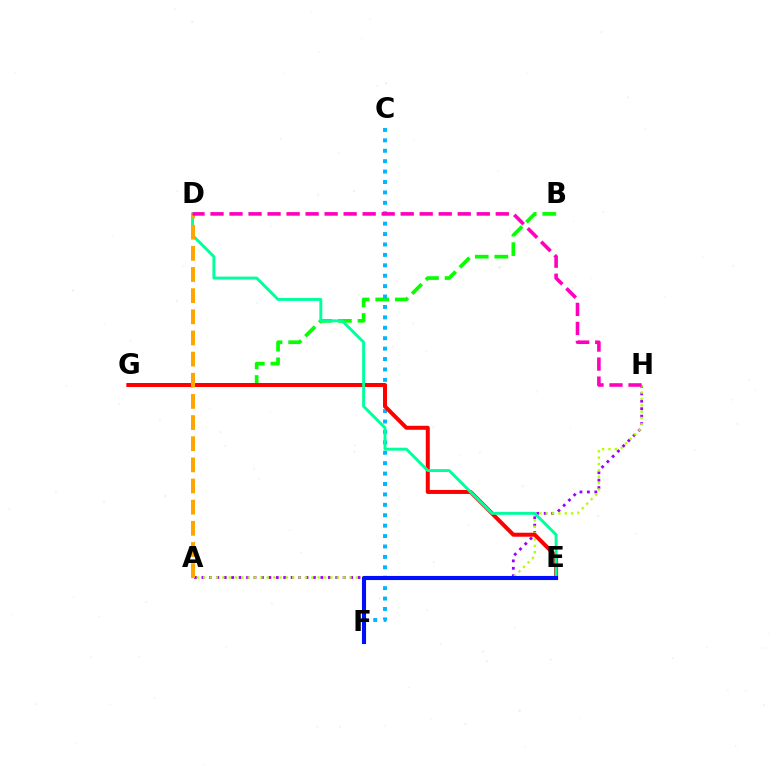{('A', 'H'): [{'color': '#9b00ff', 'line_style': 'dotted', 'thickness': 2.02}, {'color': '#b3ff00', 'line_style': 'dotted', 'thickness': 1.73}], ('B', 'G'): [{'color': '#08ff00', 'line_style': 'dashed', 'thickness': 2.66}], ('C', 'F'): [{'color': '#00b5ff', 'line_style': 'dotted', 'thickness': 2.83}], ('E', 'G'): [{'color': '#ff0000', 'line_style': 'solid', 'thickness': 2.88}], ('D', 'E'): [{'color': '#00ff9d', 'line_style': 'solid', 'thickness': 2.1}], ('A', 'D'): [{'color': '#ffa500', 'line_style': 'dashed', 'thickness': 2.87}], ('E', 'F'): [{'color': '#0010ff', 'line_style': 'solid', 'thickness': 2.95}], ('D', 'H'): [{'color': '#ff00bd', 'line_style': 'dashed', 'thickness': 2.58}]}